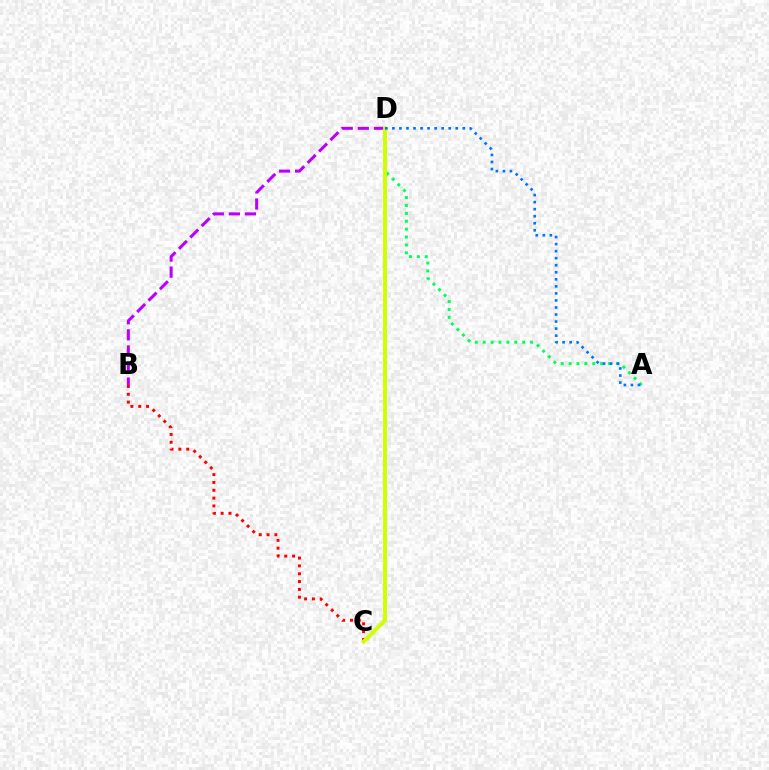{('B', 'C'): [{'color': '#ff0000', 'line_style': 'dotted', 'thickness': 2.13}], ('A', 'D'): [{'color': '#00ff5c', 'line_style': 'dotted', 'thickness': 2.15}, {'color': '#0074ff', 'line_style': 'dotted', 'thickness': 1.91}], ('B', 'D'): [{'color': '#b900ff', 'line_style': 'dashed', 'thickness': 2.18}], ('C', 'D'): [{'color': '#d1ff00', 'line_style': 'solid', 'thickness': 2.83}]}